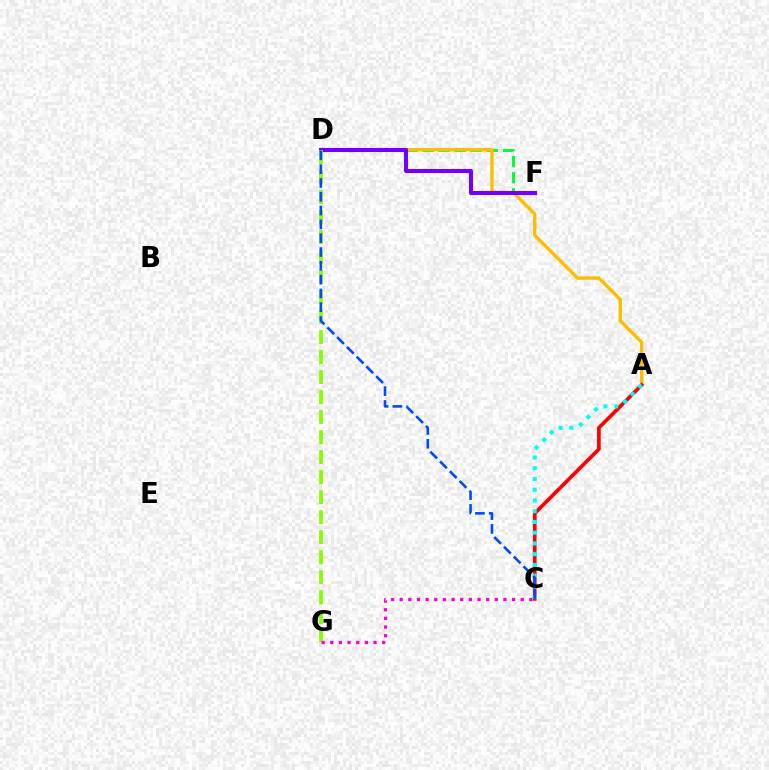{('D', 'F'): [{'color': '#00ff39', 'line_style': 'dashed', 'thickness': 2.19}, {'color': '#7200ff', 'line_style': 'solid', 'thickness': 2.94}], ('A', 'D'): [{'color': '#ffbd00', 'line_style': 'solid', 'thickness': 2.45}], ('A', 'C'): [{'color': '#ff0000', 'line_style': 'solid', 'thickness': 2.65}, {'color': '#00fff6', 'line_style': 'dotted', 'thickness': 2.92}], ('D', 'G'): [{'color': '#84ff00', 'line_style': 'dashed', 'thickness': 2.72}], ('C', 'G'): [{'color': '#ff00cf', 'line_style': 'dotted', 'thickness': 2.35}], ('C', 'D'): [{'color': '#004bff', 'line_style': 'dashed', 'thickness': 1.88}]}